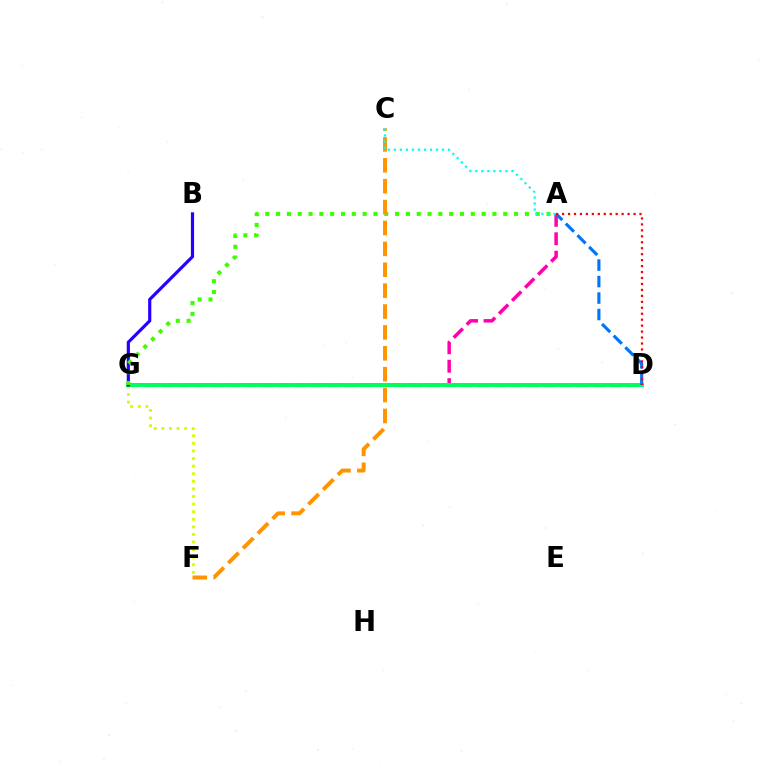{('D', 'G'): [{'color': '#b900ff', 'line_style': 'dashed', 'thickness': 2.26}, {'color': '#00ff5c', 'line_style': 'solid', 'thickness': 2.85}], ('A', 'G'): [{'color': '#ff00ac', 'line_style': 'dashed', 'thickness': 2.5}, {'color': '#3dff00', 'line_style': 'dotted', 'thickness': 2.94}], ('A', 'D'): [{'color': '#0074ff', 'line_style': 'dashed', 'thickness': 2.24}, {'color': '#ff0000', 'line_style': 'dotted', 'thickness': 1.62}], ('F', 'G'): [{'color': '#d1ff00', 'line_style': 'dotted', 'thickness': 2.06}], ('B', 'G'): [{'color': '#2500ff', 'line_style': 'solid', 'thickness': 2.29}], ('C', 'F'): [{'color': '#ff9400', 'line_style': 'dashed', 'thickness': 2.84}], ('A', 'C'): [{'color': '#00fff6', 'line_style': 'dotted', 'thickness': 1.64}]}